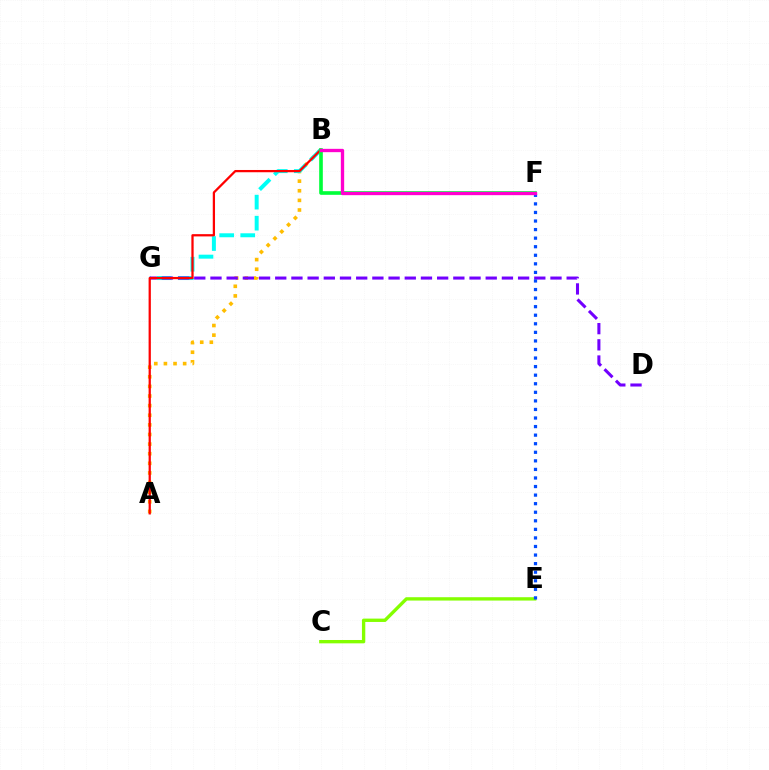{('A', 'B'): [{'color': '#ffbd00', 'line_style': 'dotted', 'thickness': 2.61}, {'color': '#ff0000', 'line_style': 'solid', 'thickness': 1.63}], ('B', 'G'): [{'color': '#00fff6', 'line_style': 'dashed', 'thickness': 2.86}], ('D', 'G'): [{'color': '#7200ff', 'line_style': 'dashed', 'thickness': 2.2}], ('B', 'F'): [{'color': '#00ff39', 'line_style': 'solid', 'thickness': 2.61}, {'color': '#ff00cf', 'line_style': 'solid', 'thickness': 2.4}], ('C', 'E'): [{'color': '#84ff00', 'line_style': 'solid', 'thickness': 2.41}], ('E', 'F'): [{'color': '#004bff', 'line_style': 'dotted', 'thickness': 2.33}]}